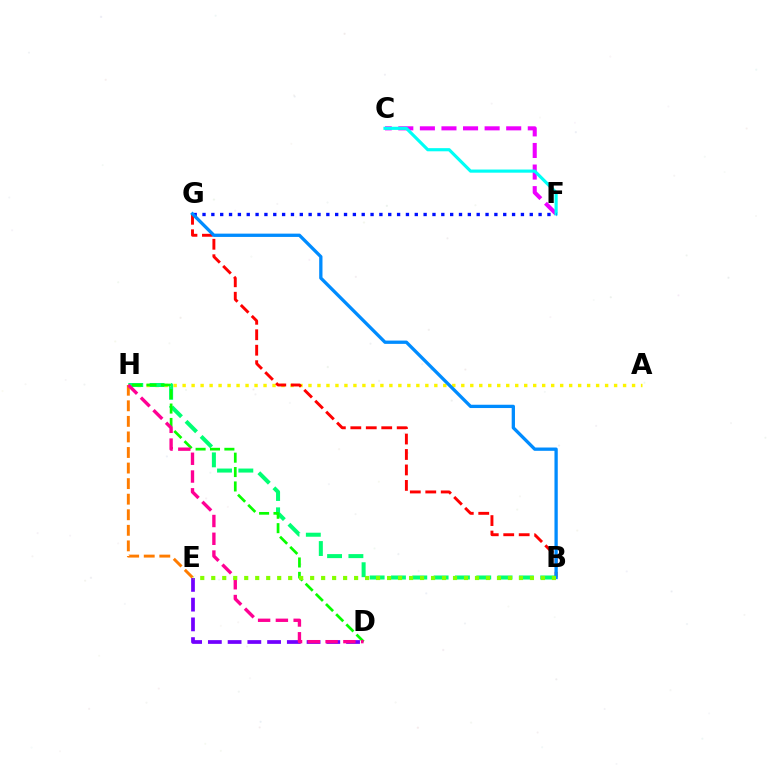{('D', 'E'): [{'color': '#7200ff', 'line_style': 'dashed', 'thickness': 2.68}], ('A', 'H'): [{'color': '#fcf500', 'line_style': 'dotted', 'thickness': 2.44}], ('C', 'F'): [{'color': '#ee00ff', 'line_style': 'dashed', 'thickness': 2.93}, {'color': '#00fff6', 'line_style': 'solid', 'thickness': 2.27}], ('F', 'G'): [{'color': '#0010ff', 'line_style': 'dotted', 'thickness': 2.4}], ('B', 'G'): [{'color': '#ff0000', 'line_style': 'dashed', 'thickness': 2.1}, {'color': '#008cff', 'line_style': 'solid', 'thickness': 2.37}], ('B', 'H'): [{'color': '#00ff74', 'line_style': 'dashed', 'thickness': 2.9}], ('D', 'H'): [{'color': '#08ff00', 'line_style': 'dashed', 'thickness': 1.96}, {'color': '#ff0094', 'line_style': 'dashed', 'thickness': 2.41}], ('E', 'H'): [{'color': '#ff7c00', 'line_style': 'dashed', 'thickness': 2.11}], ('B', 'E'): [{'color': '#84ff00', 'line_style': 'dotted', 'thickness': 2.99}]}